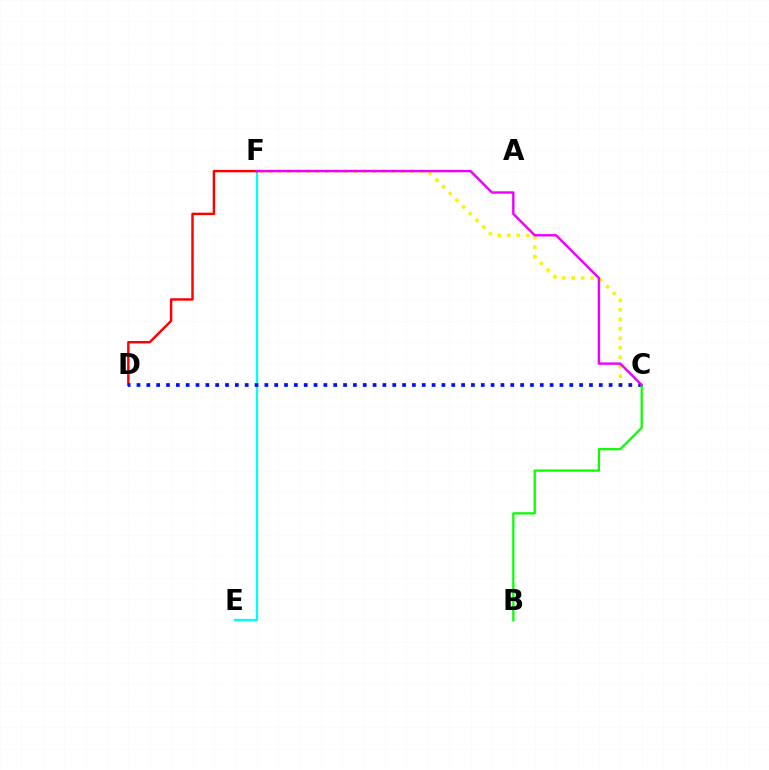{('E', 'F'): [{'color': '#00fff6', 'line_style': 'solid', 'thickness': 1.65}], ('C', 'F'): [{'color': '#fcf500', 'line_style': 'dotted', 'thickness': 2.57}, {'color': '#ee00ff', 'line_style': 'solid', 'thickness': 1.74}], ('D', 'F'): [{'color': '#ff0000', 'line_style': 'solid', 'thickness': 1.75}], ('C', 'D'): [{'color': '#0010ff', 'line_style': 'dotted', 'thickness': 2.67}], ('B', 'C'): [{'color': '#08ff00', 'line_style': 'solid', 'thickness': 1.62}]}